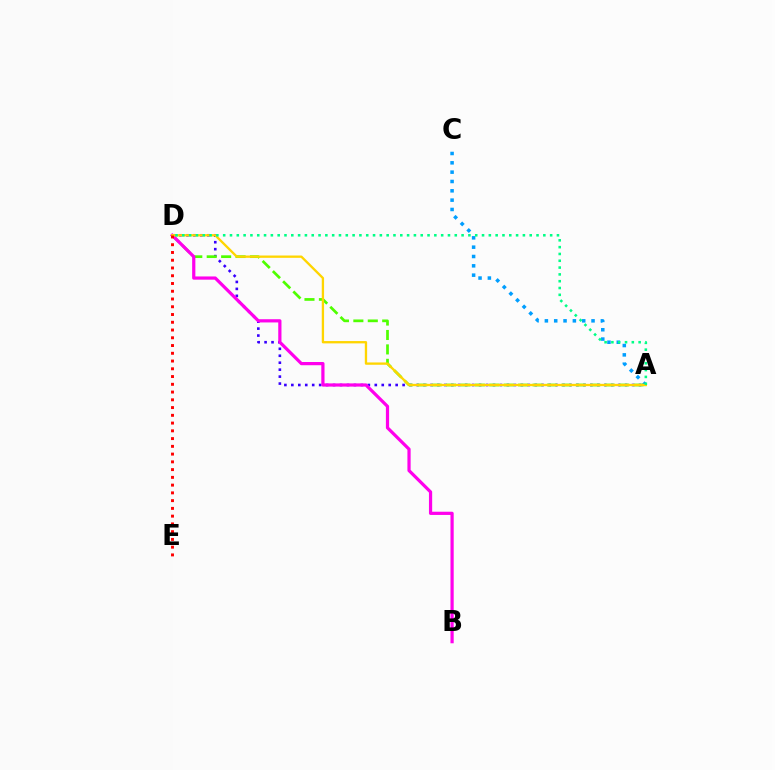{('A', 'D'): [{'color': '#3700ff', 'line_style': 'dotted', 'thickness': 1.89}, {'color': '#4fff00', 'line_style': 'dashed', 'thickness': 1.96}, {'color': '#ffd500', 'line_style': 'solid', 'thickness': 1.67}, {'color': '#00ff86', 'line_style': 'dotted', 'thickness': 1.85}], ('A', 'C'): [{'color': '#009eff', 'line_style': 'dotted', 'thickness': 2.54}], ('B', 'D'): [{'color': '#ff00ed', 'line_style': 'solid', 'thickness': 2.31}], ('D', 'E'): [{'color': '#ff0000', 'line_style': 'dotted', 'thickness': 2.11}]}